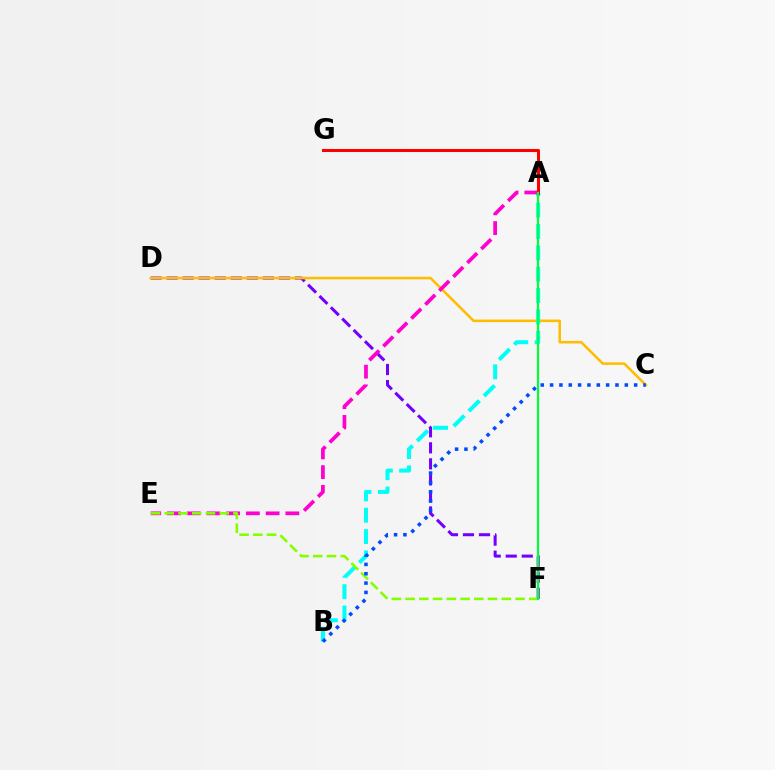{('D', 'F'): [{'color': '#7200ff', 'line_style': 'dashed', 'thickness': 2.18}], ('C', 'D'): [{'color': '#ffbd00', 'line_style': 'solid', 'thickness': 1.84}], ('A', 'B'): [{'color': '#00fff6', 'line_style': 'dashed', 'thickness': 2.9}], ('A', 'E'): [{'color': '#ff00cf', 'line_style': 'dashed', 'thickness': 2.68}], ('E', 'F'): [{'color': '#84ff00', 'line_style': 'dashed', 'thickness': 1.87}], ('A', 'G'): [{'color': '#ff0000', 'line_style': 'solid', 'thickness': 2.2}], ('B', 'C'): [{'color': '#004bff', 'line_style': 'dotted', 'thickness': 2.54}], ('A', 'F'): [{'color': '#00ff39', 'line_style': 'solid', 'thickness': 1.59}]}